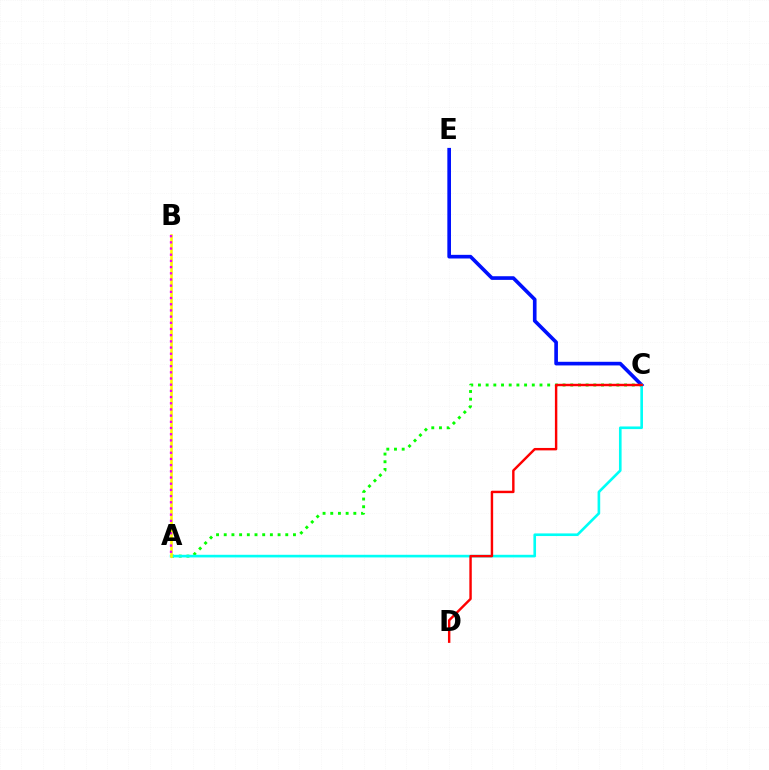{('A', 'C'): [{'color': '#08ff00', 'line_style': 'dotted', 'thickness': 2.09}, {'color': '#00fff6', 'line_style': 'solid', 'thickness': 1.9}], ('C', 'E'): [{'color': '#0010ff', 'line_style': 'solid', 'thickness': 2.63}], ('A', 'B'): [{'color': '#fcf500', 'line_style': 'solid', 'thickness': 1.86}, {'color': '#ee00ff', 'line_style': 'dotted', 'thickness': 1.68}], ('C', 'D'): [{'color': '#ff0000', 'line_style': 'solid', 'thickness': 1.75}]}